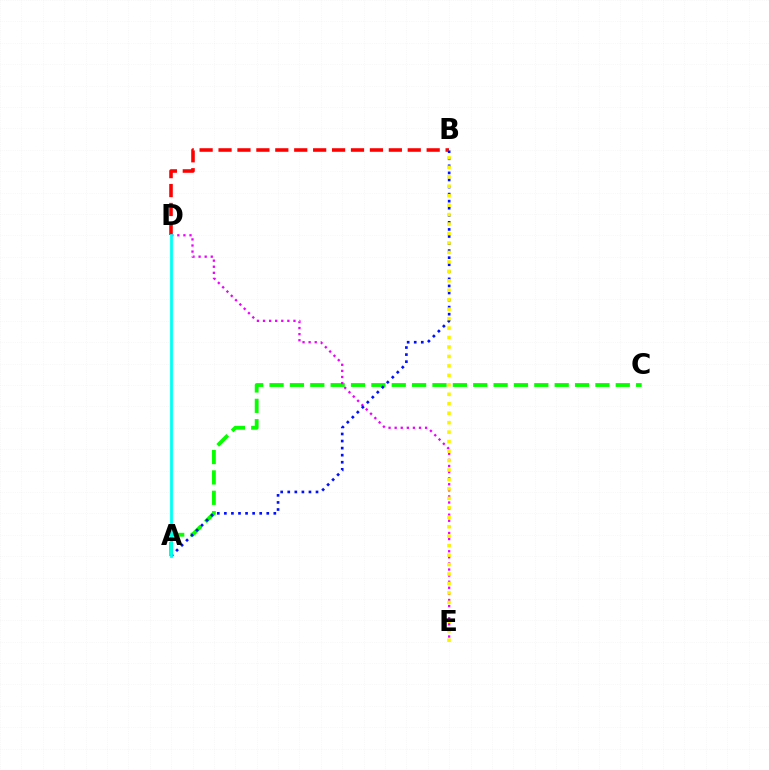{('A', 'C'): [{'color': '#08ff00', 'line_style': 'dashed', 'thickness': 2.77}], ('B', 'D'): [{'color': '#ff0000', 'line_style': 'dashed', 'thickness': 2.57}], ('D', 'E'): [{'color': '#ee00ff', 'line_style': 'dotted', 'thickness': 1.65}], ('A', 'B'): [{'color': '#0010ff', 'line_style': 'dotted', 'thickness': 1.92}], ('A', 'D'): [{'color': '#00fff6', 'line_style': 'solid', 'thickness': 2.0}], ('B', 'E'): [{'color': '#fcf500', 'line_style': 'dotted', 'thickness': 2.57}]}